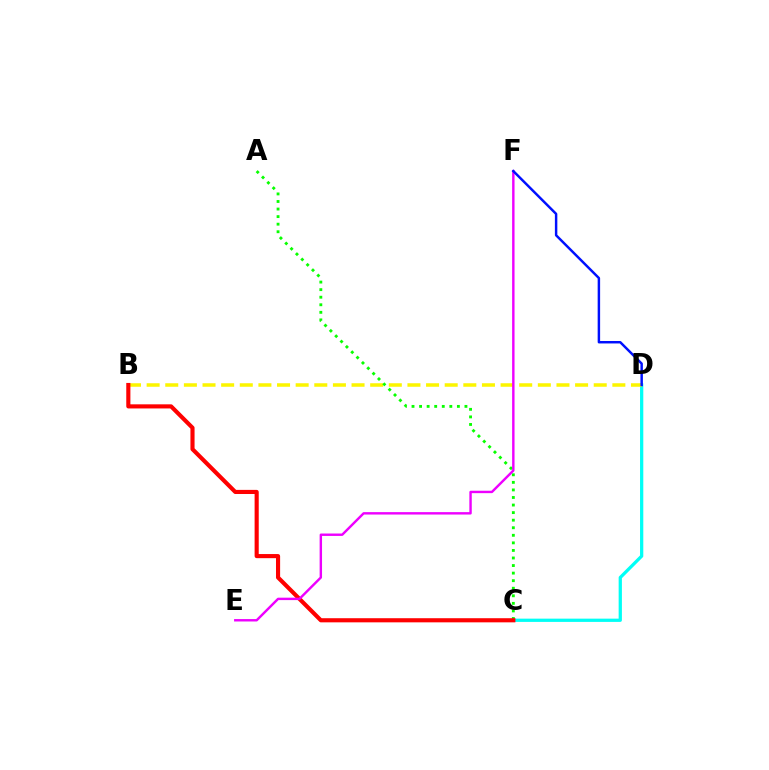{('C', 'D'): [{'color': '#00fff6', 'line_style': 'solid', 'thickness': 2.35}], ('B', 'D'): [{'color': '#fcf500', 'line_style': 'dashed', 'thickness': 2.53}], ('A', 'C'): [{'color': '#08ff00', 'line_style': 'dotted', 'thickness': 2.05}], ('B', 'C'): [{'color': '#ff0000', 'line_style': 'solid', 'thickness': 2.97}], ('E', 'F'): [{'color': '#ee00ff', 'line_style': 'solid', 'thickness': 1.74}], ('D', 'F'): [{'color': '#0010ff', 'line_style': 'solid', 'thickness': 1.77}]}